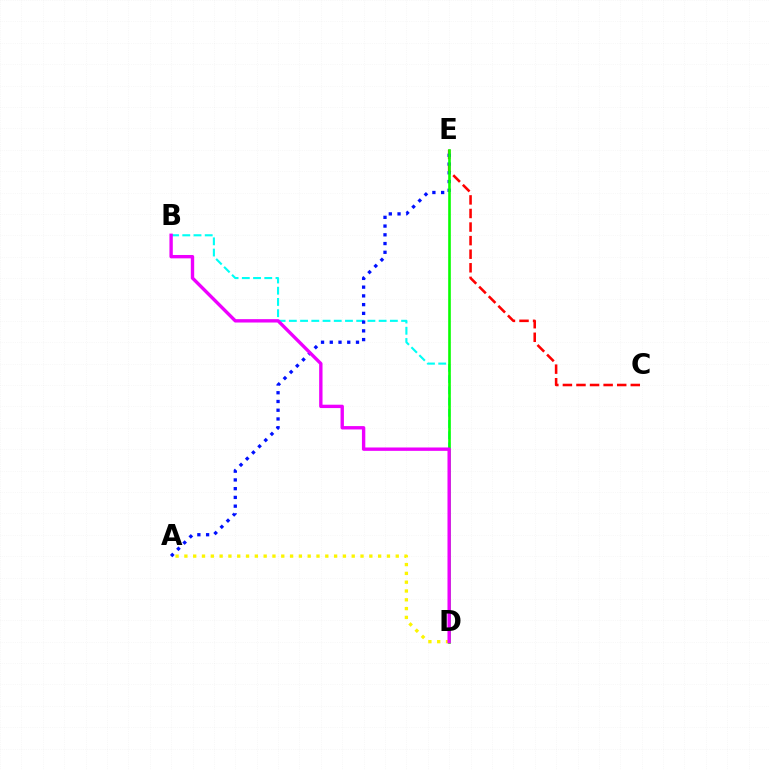{('B', 'D'): [{'color': '#00fff6', 'line_style': 'dashed', 'thickness': 1.52}, {'color': '#ee00ff', 'line_style': 'solid', 'thickness': 2.43}], ('C', 'E'): [{'color': '#ff0000', 'line_style': 'dashed', 'thickness': 1.84}], ('A', 'D'): [{'color': '#fcf500', 'line_style': 'dotted', 'thickness': 2.39}], ('A', 'E'): [{'color': '#0010ff', 'line_style': 'dotted', 'thickness': 2.38}], ('D', 'E'): [{'color': '#08ff00', 'line_style': 'solid', 'thickness': 1.89}]}